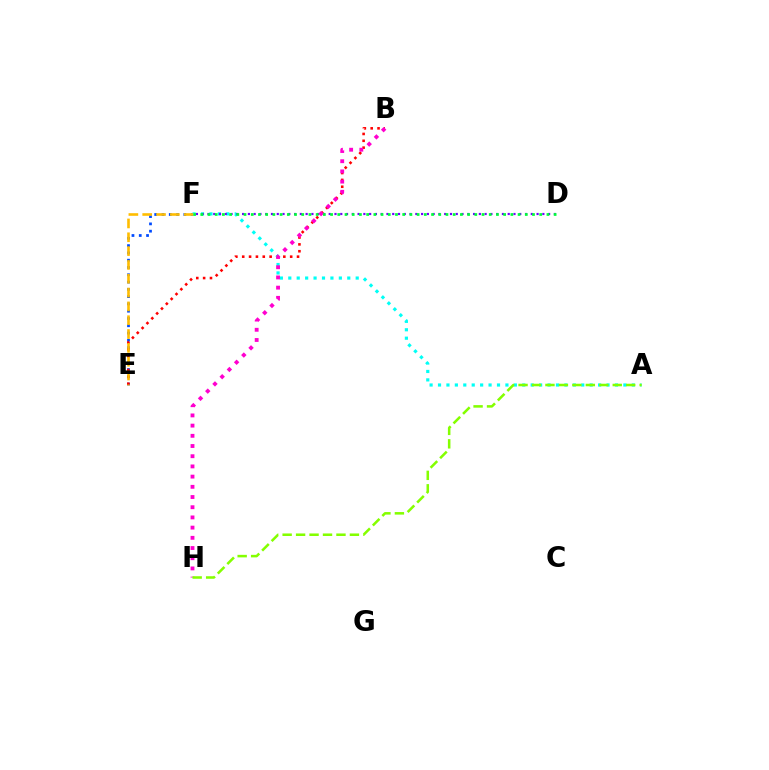{('E', 'F'): [{'color': '#004bff', 'line_style': 'dotted', 'thickness': 1.98}, {'color': '#ffbd00', 'line_style': 'dashed', 'thickness': 1.88}], ('B', 'E'): [{'color': '#ff0000', 'line_style': 'dotted', 'thickness': 1.86}], ('A', 'F'): [{'color': '#00fff6', 'line_style': 'dotted', 'thickness': 2.29}], ('D', 'F'): [{'color': '#7200ff', 'line_style': 'dotted', 'thickness': 1.57}, {'color': '#00ff39', 'line_style': 'dotted', 'thickness': 1.96}], ('B', 'H'): [{'color': '#ff00cf', 'line_style': 'dotted', 'thickness': 2.77}], ('A', 'H'): [{'color': '#84ff00', 'line_style': 'dashed', 'thickness': 1.83}]}